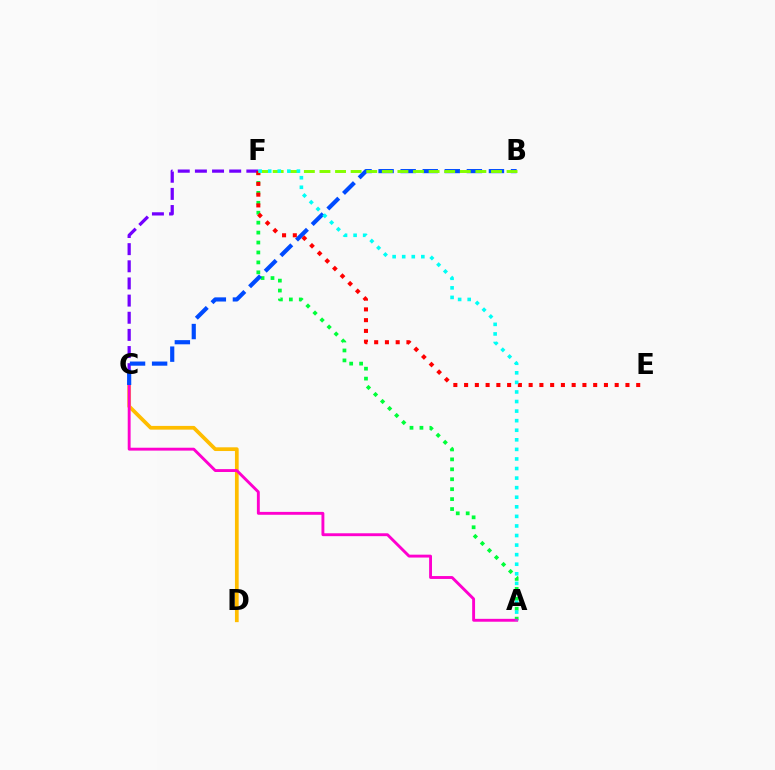{('A', 'F'): [{'color': '#00ff39', 'line_style': 'dotted', 'thickness': 2.7}, {'color': '#00fff6', 'line_style': 'dotted', 'thickness': 2.6}], ('C', 'D'): [{'color': '#ffbd00', 'line_style': 'solid', 'thickness': 2.68}], ('C', 'F'): [{'color': '#7200ff', 'line_style': 'dashed', 'thickness': 2.33}], ('A', 'C'): [{'color': '#ff00cf', 'line_style': 'solid', 'thickness': 2.08}], ('B', 'C'): [{'color': '#004bff', 'line_style': 'dashed', 'thickness': 3.0}], ('E', 'F'): [{'color': '#ff0000', 'line_style': 'dotted', 'thickness': 2.92}], ('B', 'F'): [{'color': '#84ff00', 'line_style': 'dashed', 'thickness': 2.12}]}